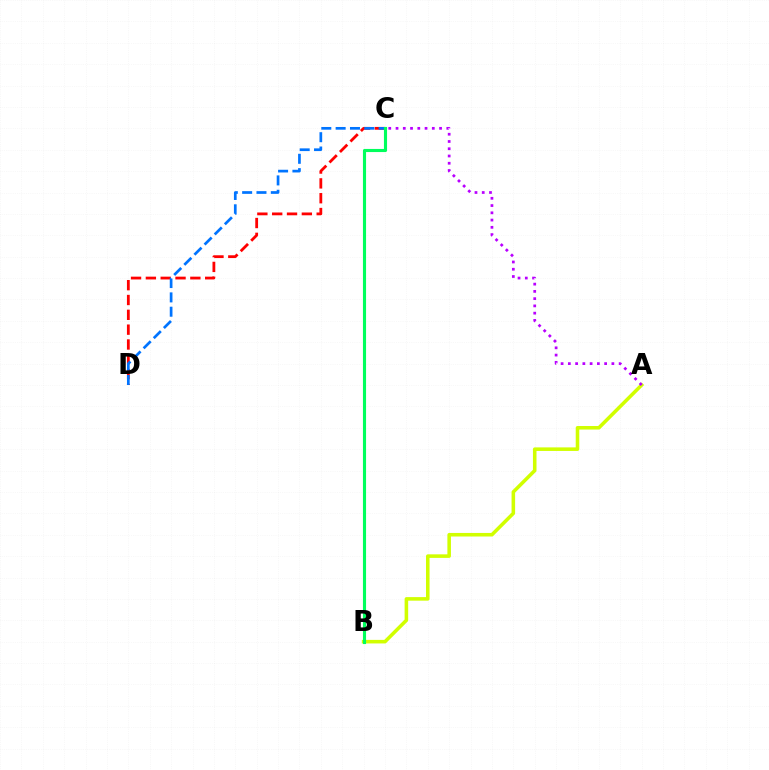{('C', 'D'): [{'color': '#ff0000', 'line_style': 'dashed', 'thickness': 2.01}, {'color': '#0074ff', 'line_style': 'dashed', 'thickness': 1.95}], ('A', 'B'): [{'color': '#d1ff00', 'line_style': 'solid', 'thickness': 2.56}], ('B', 'C'): [{'color': '#00ff5c', 'line_style': 'solid', 'thickness': 2.24}], ('A', 'C'): [{'color': '#b900ff', 'line_style': 'dotted', 'thickness': 1.97}]}